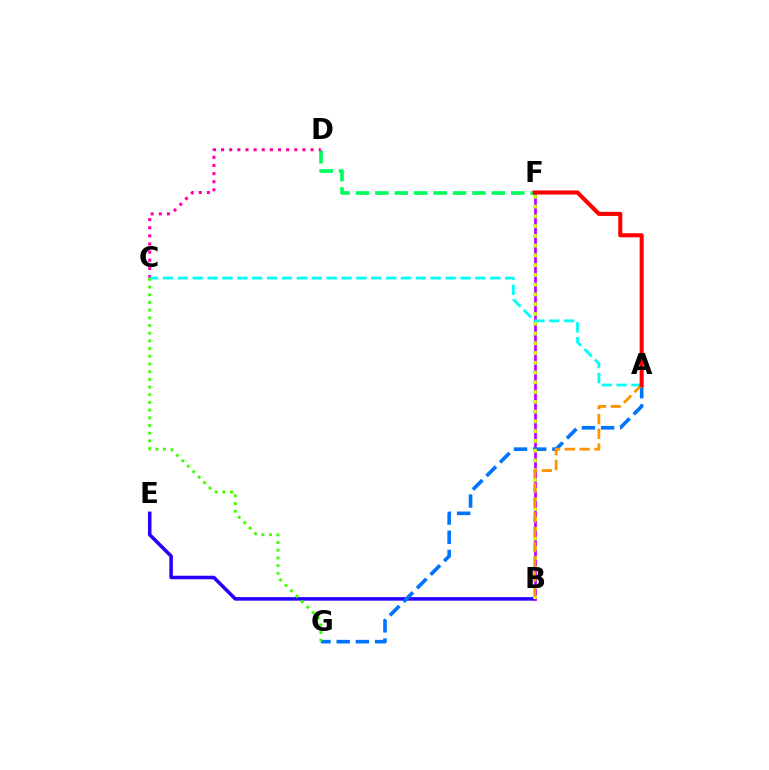{('B', 'E'): [{'color': '#2500ff', 'line_style': 'solid', 'thickness': 2.55}], ('B', 'F'): [{'color': '#b900ff', 'line_style': 'solid', 'thickness': 1.95}, {'color': '#d1ff00', 'line_style': 'dotted', 'thickness': 2.65}], ('D', 'F'): [{'color': '#00ff5c', 'line_style': 'dashed', 'thickness': 2.64}], ('C', 'D'): [{'color': '#ff00ac', 'line_style': 'dotted', 'thickness': 2.21}], ('A', 'G'): [{'color': '#0074ff', 'line_style': 'dashed', 'thickness': 2.61}], ('A', 'C'): [{'color': '#00fff6', 'line_style': 'dashed', 'thickness': 2.02}], ('A', 'B'): [{'color': '#ff9400', 'line_style': 'dashed', 'thickness': 2.01}], ('A', 'F'): [{'color': '#ff0000', 'line_style': 'solid', 'thickness': 2.93}], ('C', 'G'): [{'color': '#3dff00', 'line_style': 'dotted', 'thickness': 2.09}]}